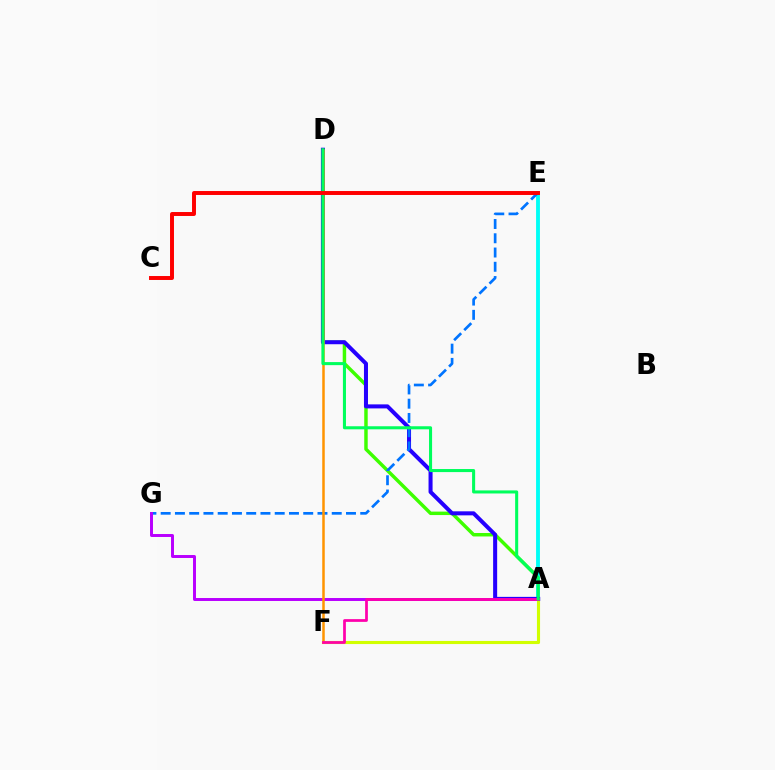{('A', 'F'): [{'color': '#d1ff00', 'line_style': 'solid', 'thickness': 2.24}, {'color': '#ff00ac', 'line_style': 'solid', 'thickness': 1.97}], ('A', 'D'): [{'color': '#3dff00', 'line_style': 'solid', 'thickness': 2.49}, {'color': '#2500ff', 'line_style': 'solid', 'thickness': 2.9}, {'color': '#00ff5c', 'line_style': 'solid', 'thickness': 2.2}], ('A', 'E'): [{'color': '#00fff6', 'line_style': 'solid', 'thickness': 2.77}], ('E', 'G'): [{'color': '#0074ff', 'line_style': 'dashed', 'thickness': 1.94}], ('A', 'G'): [{'color': '#b900ff', 'line_style': 'solid', 'thickness': 2.13}], ('D', 'F'): [{'color': '#ff9400', 'line_style': 'solid', 'thickness': 1.81}], ('C', 'E'): [{'color': '#ff0000', 'line_style': 'solid', 'thickness': 2.84}]}